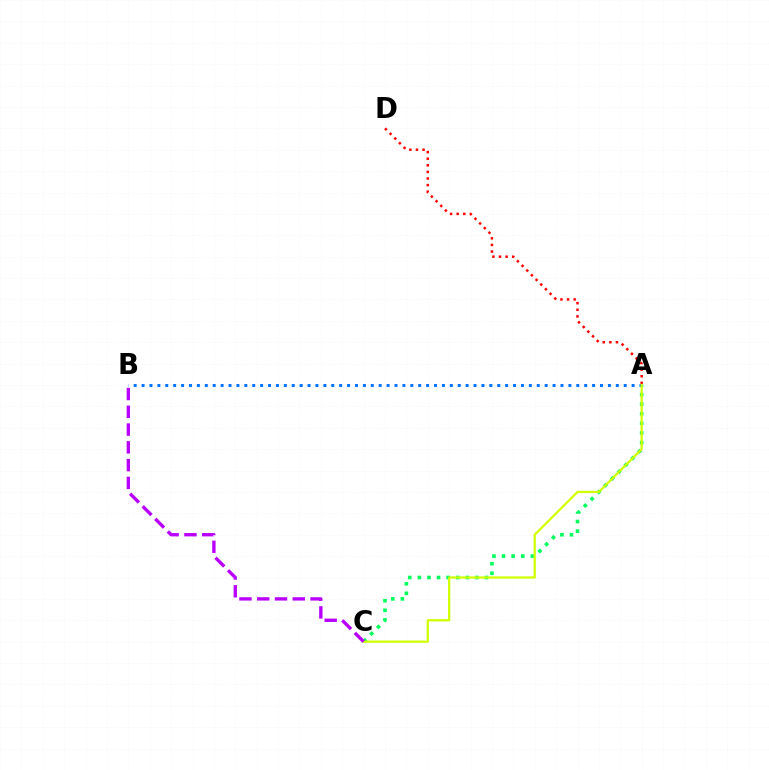{('A', 'C'): [{'color': '#00ff5c', 'line_style': 'dotted', 'thickness': 2.61}, {'color': '#d1ff00', 'line_style': 'solid', 'thickness': 1.62}], ('A', 'D'): [{'color': '#ff0000', 'line_style': 'dotted', 'thickness': 1.79}], ('A', 'B'): [{'color': '#0074ff', 'line_style': 'dotted', 'thickness': 2.15}], ('B', 'C'): [{'color': '#b900ff', 'line_style': 'dashed', 'thickness': 2.41}]}